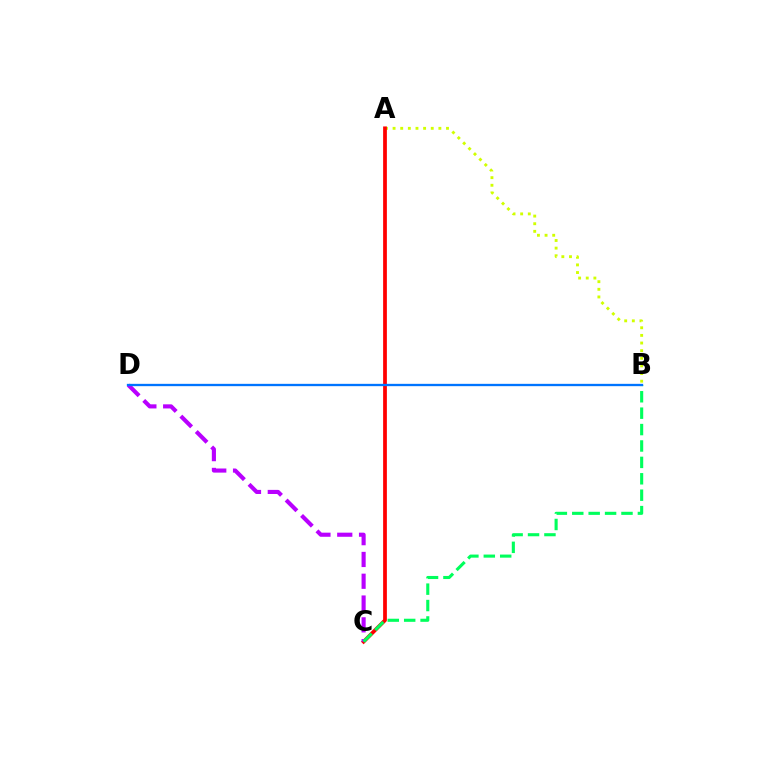{('A', 'B'): [{'color': '#d1ff00', 'line_style': 'dotted', 'thickness': 2.07}], ('A', 'C'): [{'color': '#ff0000', 'line_style': 'solid', 'thickness': 2.7}], ('C', 'D'): [{'color': '#b900ff', 'line_style': 'dashed', 'thickness': 2.96}], ('B', 'C'): [{'color': '#00ff5c', 'line_style': 'dashed', 'thickness': 2.23}], ('B', 'D'): [{'color': '#0074ff', 'line_style': 'solid', 'thickness': 1.67}]}